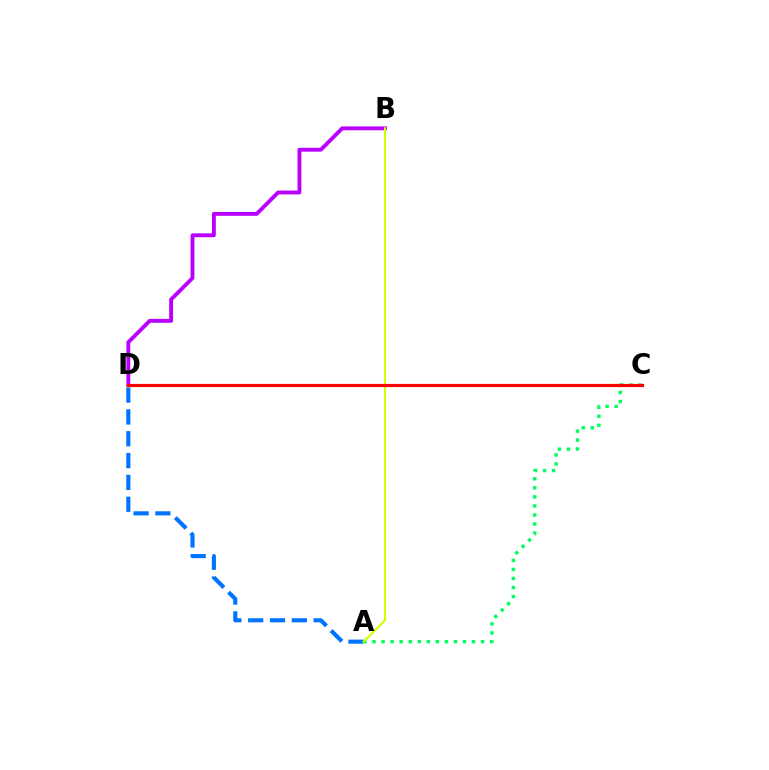{('A', 'C'): [{'color': '#00ff5c', 'line_style': 'dotted', 'thickness': 2.46}], ('A', 'D'): [{'color': '#0074ff', 'line_style': 'dashed', 'thickness': 2.97}], ('B', 'D'): [{'color': '#b900ff', 'line_style': 'solid', 'thickness': 2.78}], ('A', 'B'): [{'color': '#d1ff00', 'line_style': 'solid', 'thickness': 1.5}], ('C', 'D'): [{'color': '#ff0000', 'line_style': 'solid', 'thickness': 2.29}]}